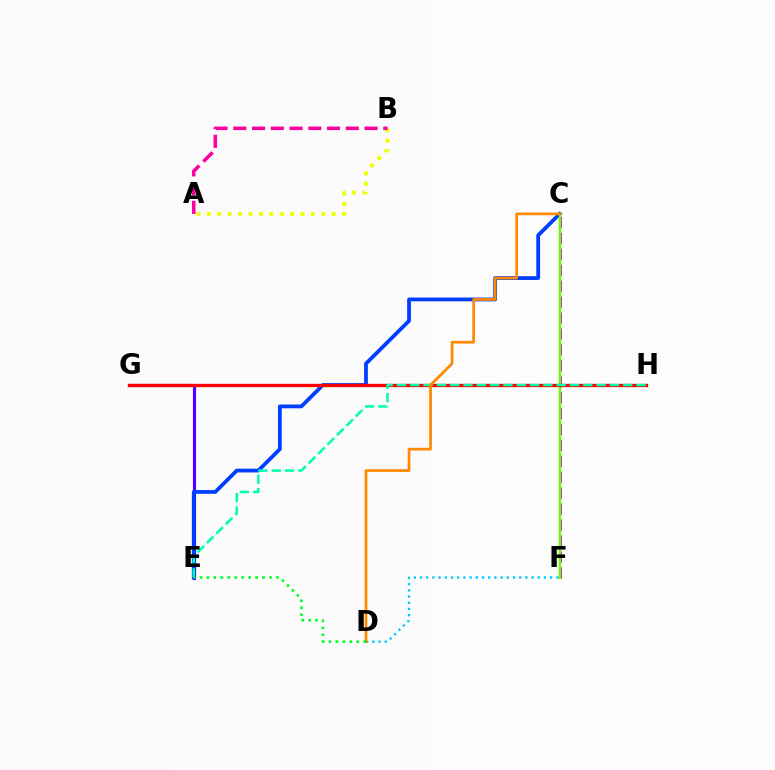{('E', 'G'): [{'color': '#4f00ff', 'line_style': 'solid', 'thickness': 2.26}], ('C', 'E'): [{'color': '#003fff', 'line_style': 'solid', 'thickness': 2.73}], ('A', 'B'): [{'color': '#eeff00', 'line_style': 'dotted', 'thickness': 2.83}, {'color': '#ff00a0', 'line_style': 'dashed', 'thickness': 2.55}], ('D', 'F'): [{'color': '#00c7ff', 'line_style': 'dotted', 'thickness': 1.69}], ('C', 'F'): [{'color': '#d600ff', 'line_style': 'dashed', 'thickness': 2.16}, {'color': '#66ff00', 'line_style': 'solid', 'thickness': 1.76}], ('G', 'H'): [{'color': '#ff0000', 'line_style': 'solid', 'thickness': 2.37}], ('E', 'H'): [{'color': '#00ffaf', 'line_style': 'dashed', 'thickness': 1.81}], ('C', 'D'): [{'color': '#ff8800', 'line_style': 'solid', 'thickness': 1.95}], ('D', 'E'): [{'color': '#00ff27', 'line_style': 'dotted', 'thickness': 1.89}]}